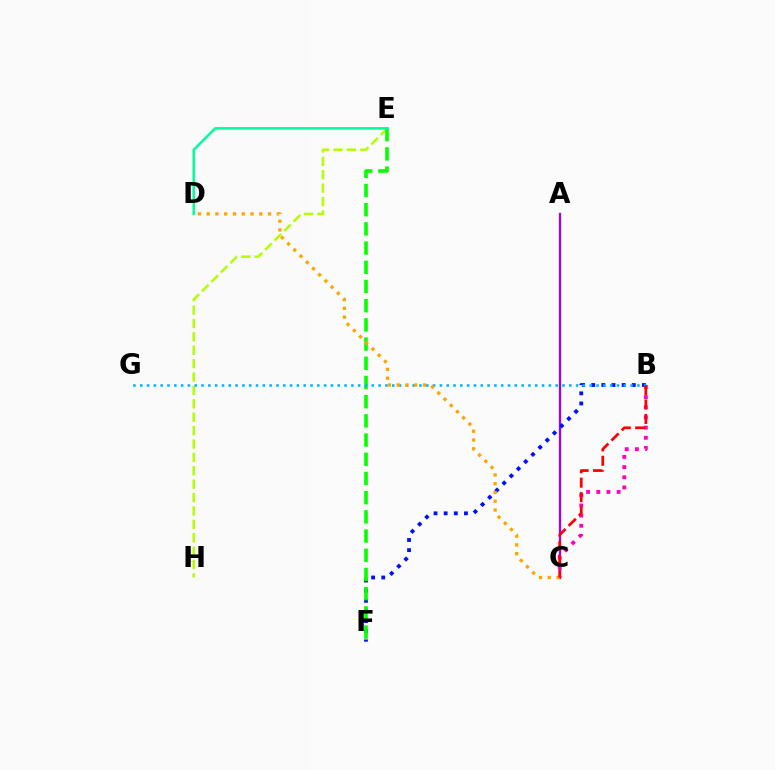{('E', 'H'): [{'color': '#b3ff00', 'line_style': 'dashed', 'thickness': 1.82}], ('A', 'C'): [{'color': '#9b00ff', 'line_style': 'solid', 'thickness': 1.63}], ('B', 'F'): [{'color': '#0010ff', 'line_style': 'dotted', 'thickness': 2.76}], ('E', 'F'): [{'color': '#08ff00', 'line_style': 'dashed', 'thickness': 2.61}], ('D', 'E'): [{'color': '#00ff9d', 'line_style': 'solid', 'thickness': 1.82}], ('B', 'C'): [{'color': '#ff00bd', 'line_style': 'dotted', 'thickness': 2.76}, {'color': '#ff0000', 'line_style': 'dashed', 'thickness': 1.96}], ('B', 'G'): [{'color': '#00b5ff', 'line_style': 'dotted', 'thickness': 1.85}], ('C', 'D'): [{'color': '#ffa500', 'line_style': 'dotted', 'thickness': 2.38}]}